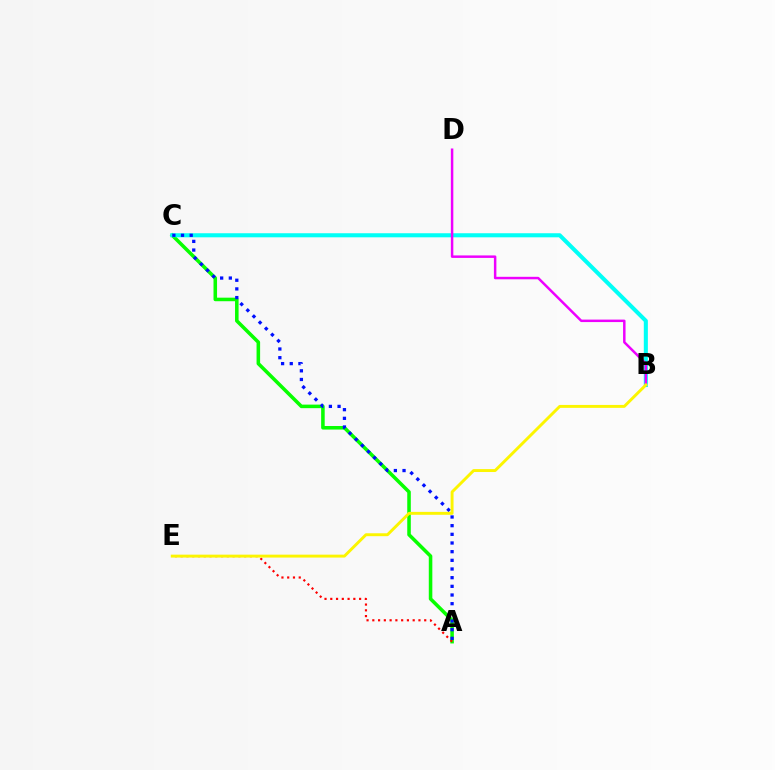{('A', 'C'): [{'color': '#08ff00', 'line_style': 'solid', 'thickness': 2.56}, {'color': '#0010ff', 'line_style': 'dotted', 'thickness': 2.35}], ('B', 'C'): [{'color': '#00fff6', 'line_style': 'solid', 'thickness': 2.93}], ('A', 'E'): [{'color': '#ff0000', 'line_style': 'dotted', 'thickness': 1.57}], ('B', 'D'): [{'color': '#ee00ff', 'line_style': 'solid', 'thickness': 1.78}], ('B', 'E'): [{'color': '#fcf500', 'line_style': 'solid', 'thickness': 2.1}]}